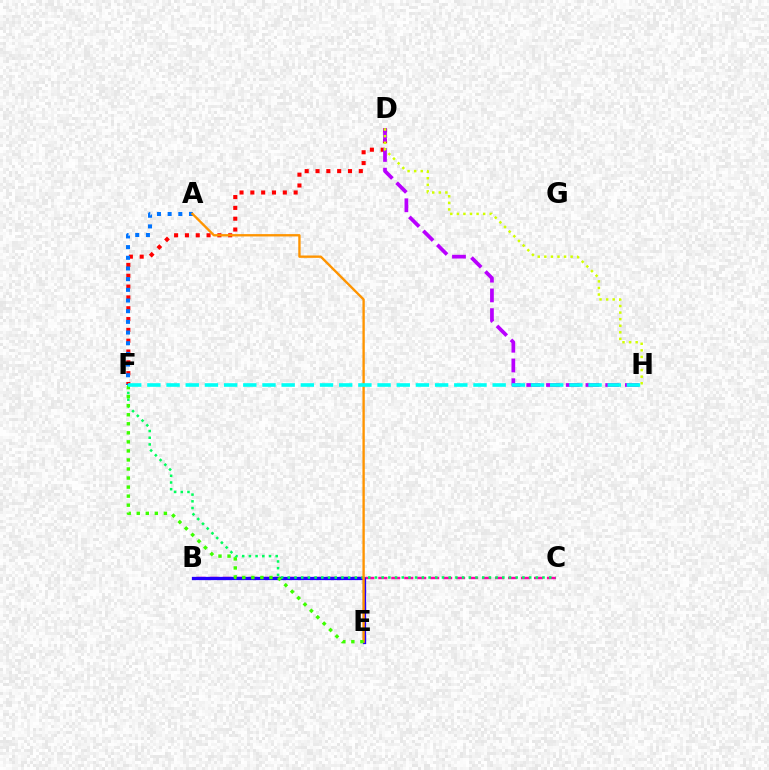{('D', 'F'): [{'color': '#ff0000', 'line_style': 'dotted', 'thickness': 2.94}], ('B', 'C'): [{'color': '#ff00ac', 'line_style': 'dashed', 'thickness': 1.76}], ('D', 'H'): [{'color': '#b900ff', 'line_style': 'dashed', 'thickness': 2.68}, {'color': '#d1ff00', 'line_style': 'dotted', 'thickness': 1.79}], ('B', 'E'): [{'color': '#2500ff', 'line_style': 'solid', 'thickness': 2.35}], ('A', 'F'): [{'color': '#0074ff', 'line_style': 'dotted', 'thickness': 2.9}], ('C', 'F'): [{'color': '#00ff5c', 'line_style': 'dotted', 'thickness': 1.82}], ('A', 'E'): [{'color': '#ff9400', 'line_style': 'solid', 'thickness': 1.69}], ('E', 'F'): [{'color': '#3dff00', 'line_style': 'dotted', 'thickness': 2.46}], ('F', 'H'): [{'color': '#00fff6', 'line_style': 'dashed', 'thickness': 2.61}]}